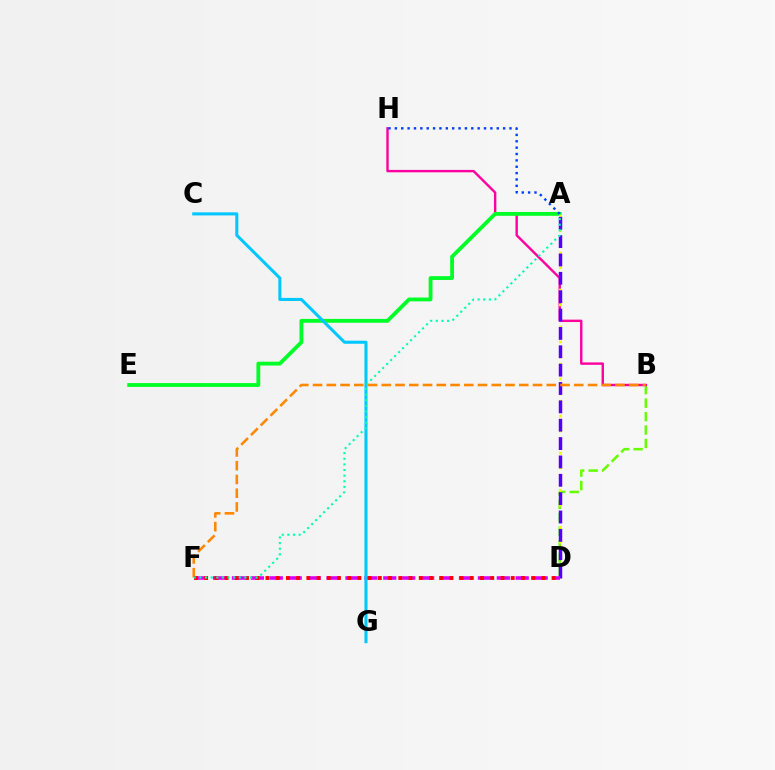{('B', 'D'): [{'color': '#66ff00', 'line_style': 'dashed', 'thickness': 1.83}], ('B', 'H'): [{'color': '#ff00a0', 'line_style': 'solid', 'thickness': 1.73}], ('A', 'E'): [{'color': '#00ff27', 'line_style': 'solid', 'thickness': 2.75}], ('A', 'D'): [{'color': '#eeff00', 'line_style': 'dotted', 'thickness': 2.01}, {'color': '#4f00ff', 'line_style': 'dashed', 'thickness': 2.49}], ('B', 'F'): [{'color': '#ff8800', 'line_style': 'dashed', 'thickness': 1.87}], ('D', 'F'): [{'color': '#d600ff', 'line_style': 'dashed', 'thickness': 2.57}, {'color': '#ff0000', 'line_style': 'dotted', 'thickness': 2.78}], ('C', 'G'): [{'color': '#00c7ff', 'line_style': 'solid', 'thickness': 2.2}], ('A', 'H'): [{'color': '#003fff', 'line_style': 'dotted', 'thickness': 1.73}], ('A', 'F'): [{'color': '#00ffaf', 'line_style': 'dotted', 'thickness': 1.53}]}